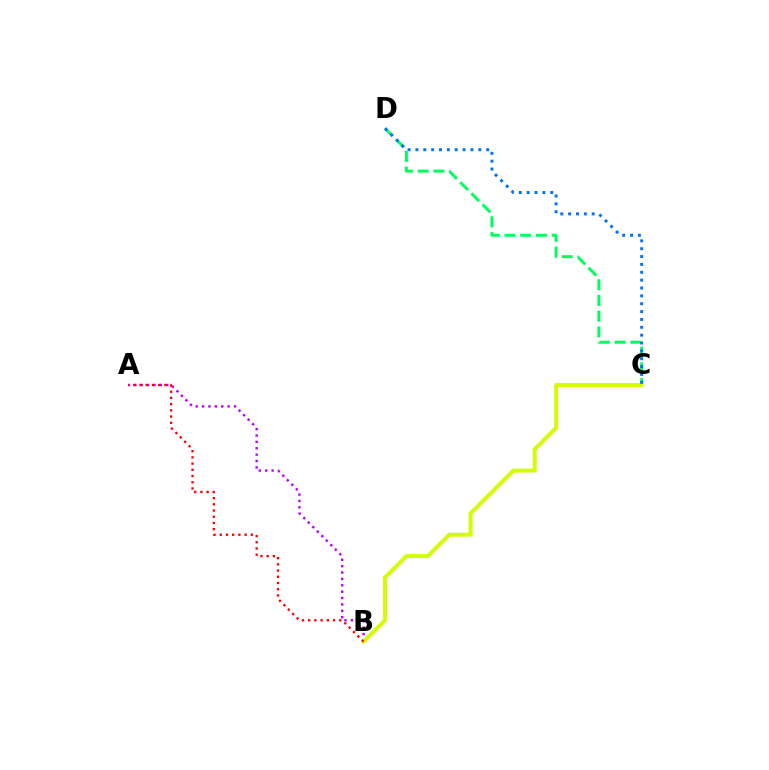{('A', 'B'): [{'color': '#b900ff', 'line_style': 'dotted', 'thickness': 1.73}, {'color': '#ff0000', 'line_style': 'dotted', 'thickness': 1.69}], ('C', 'D'): [{'color': '#00ff5c', 'line_style': 'dashed', 'thickness': 2.14}, {'color': '#0074ff', 'line_style': 'dotted', 'thickness': 2.14}], ('B', 'C'): [{'color': '#d1ff00', 'line_style': 'solid', 'thickness': 2.83}]}